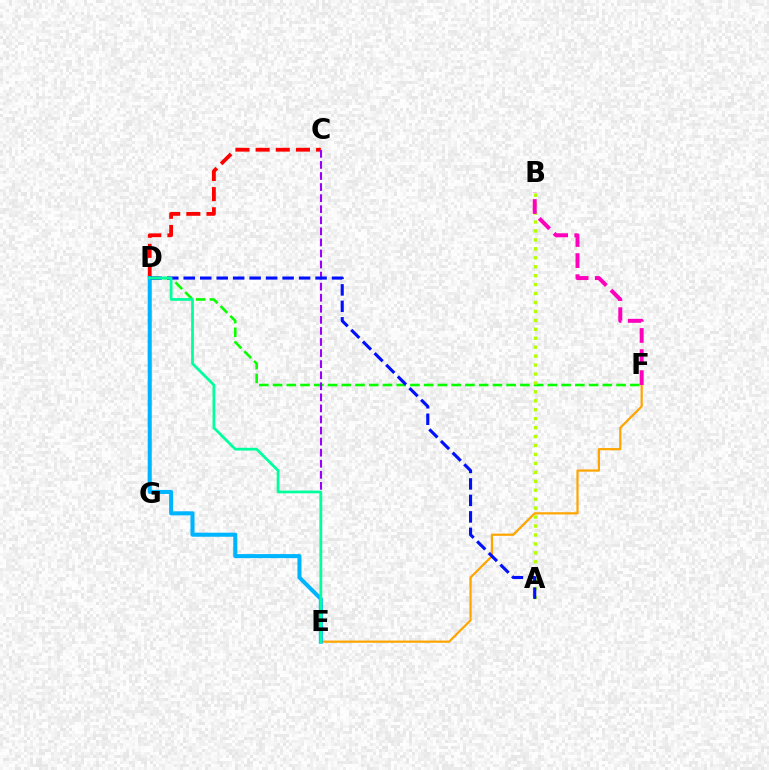{('C', 'D'): [{'color': '#ff0000', 'line_style': 'dashed', 'thickness': 2.74}], ('D', 'F'): [{'color': '#08ff00', 'line_style': 'dashed', 'thickness': 1.87}], ('E', 'F'): [{'color': '#ffa500', 'line_style': 'solid', 'thickness': 1.59}], ('D', 'E'): [{'color': '#00b5ff', 'line_style': 'solid', 'thickness': 2.91}, {'color': '#00ff9d', 'line_style': 'solid', 'thickness': 1.97}], ('A', 'B'): [{'color': '#b3ff00', 'line_style': 'dotted', 'thickness': 2.43}], ('C', 'E'): [{'color': '#9b00ff', 'line_style': 'dashed', 'thickness': 1.5}], ('B', 'F'): [{'color': '#ff00bd', 'line_style': 'dashed', 'thickness': 2.86}], ('A', 'D'): [{'color': '#0010ff', 'line_style': 'dashed', 'thickness': 2.24}]}